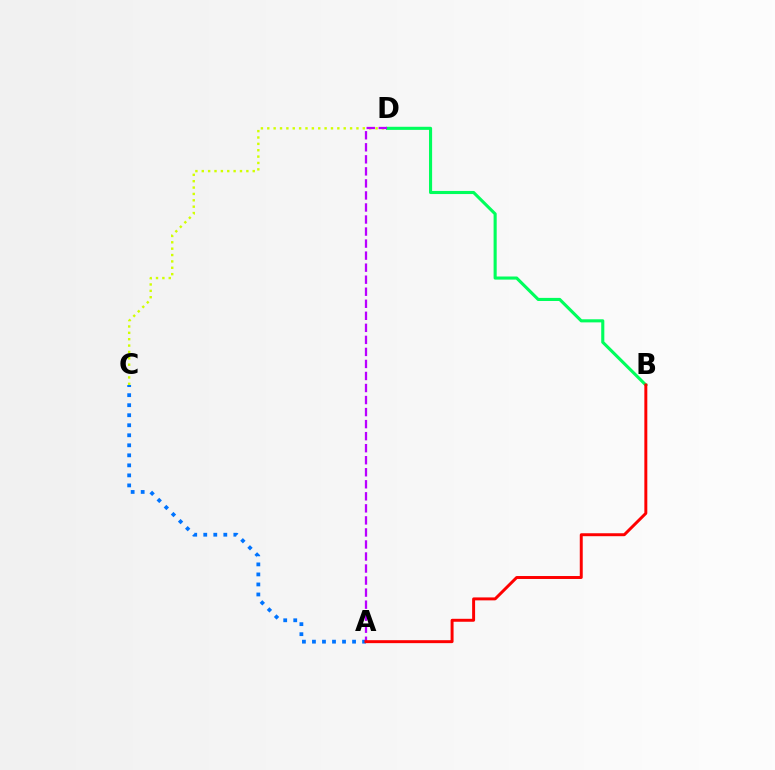{('C', 'D'): [{'color': '#d1ff00', 'line_style': 'dotted', 'thickness': 1.73}], ('A', 'C'): [{'color': '#0074ff', 'line_style': 'dotted', 'thickness': 2.72}], ('B', 'D'): [{'color': '#00ff5c', 'line_style': 'solid', 'thickness': 2.23}], ('A', 'D'): [{'color': '#b900ff', 'line_style': 'dashed', 'thickness': 1.63}], ('A', 'B'): [{'color': '#ff0000', 'line_style': 'solid', 'thickness': 2.13}]}